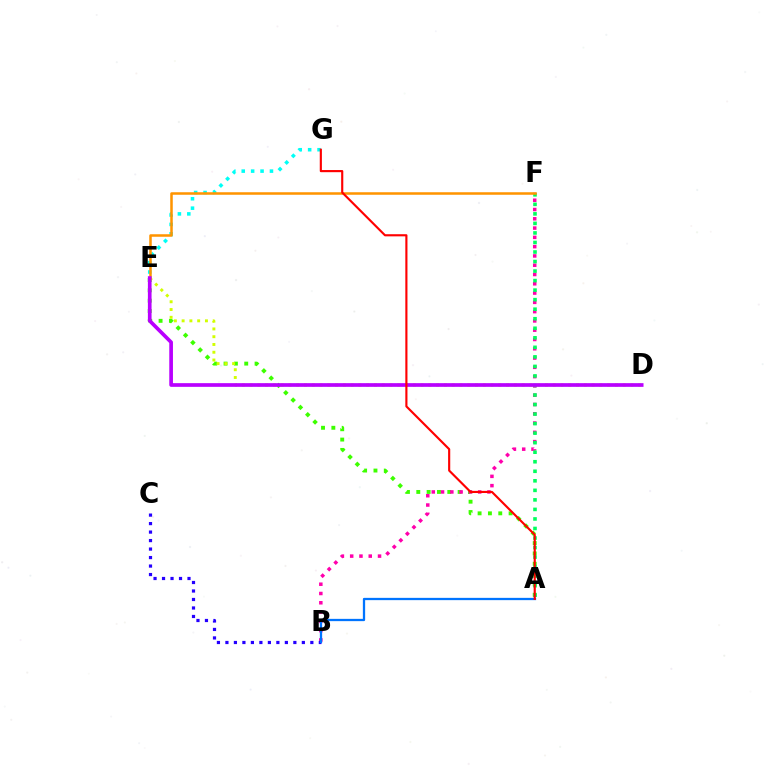{('A', 'E'): [{'color': '#3dff00', 'line_style': 'dotted', 'thickness': 2.81}], ('D', 'E'): [{'color': '#d1ff00', 'line_style': 'dotted', 'thickness': 2.11}, {'color': '#b900ff', 'line_style': 'solid', 'thickness': 2.65}], ('B', 'F'): [{'color': '#ff00ac', 'line_style': 'dotted', 'thickness': 2.52}], ('A', 'F'): [{'color': '#00ff5c', 'line_style': 'dotted', 'thickness': 2.59}], ('E', 'G'): [{'color': '#00fff6', 'line_style': 'dotted', 'thickness': 2.56}], ('E', 'F'): [{'color': '#ff9400', 'line_style': 'solid', 'thickness': 1.82}], ('B', 'C'): [{'color': '#2500ff', 'line_style': 'dotted', 'thickness': 2.31}], ('A', 'B'): [{'color': '#0074ff', 'line_style': 'solid', 'thickness': 1.64}], ('A', 'G'): [{'color': '#ff0000', 'line_style': 'solid', 'thickness': 1.54}]}